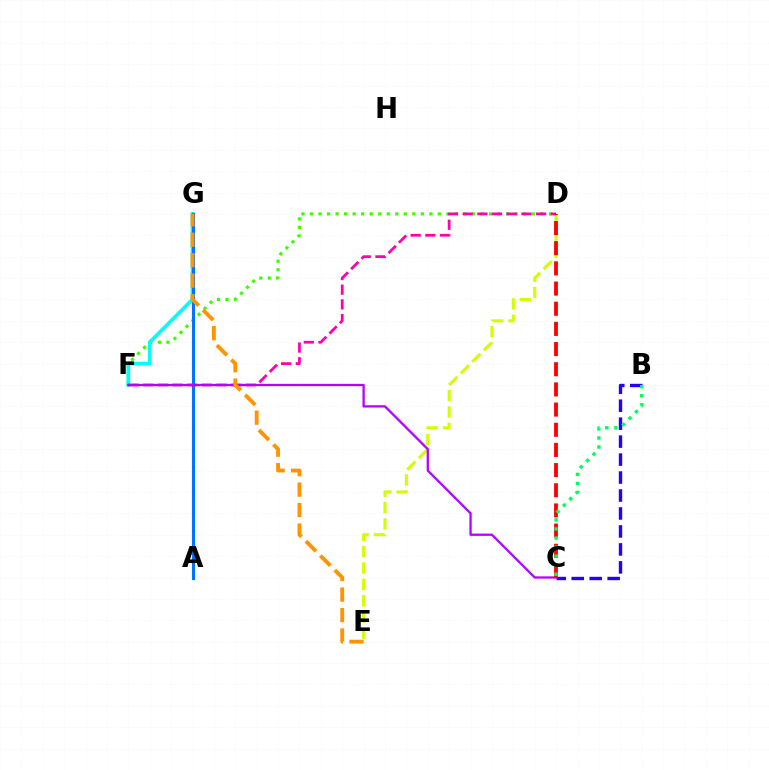{('D', 'F'): [{'color': '#3dff00', 'line_style': 'dotted', 'thickness': 2.32}, {'color': '#ff00ac', 'line_style': 'dashed', 'thickness': 1.99}], ('F', 'G'): [{'color': '#00fff6', 'line_style': 'solid', 'thickness': 2.67}], ('D', 'E'): [{'color': '#d1ff00', 'line_style': 'dashed', 'thickness': 2.22}], ('A', 'G'): [{'color': '#0074ff', 'line_style': 'solid', 'thickness': 2.23}], ('C', 'F'): [{'color': '#b900ff', 'line_style': 'solid', 'thickness': 1.65}], ('E', 'G'): [{'color': '#ff9400', 'line_style': 'dashed', 'thickness': 2.78}], ('B', 'C'): [{'color': '#2500ff', 'line_style': 'dashed', 'thickness': 2.44}, {'color': '#00ff5c', 'line_style': 'dotted', 'thickness': 2.46}], ('C', 'D'): [{'color': '#ff0000', 'line_style': 'dashed', 'thickness': 2.74}]}